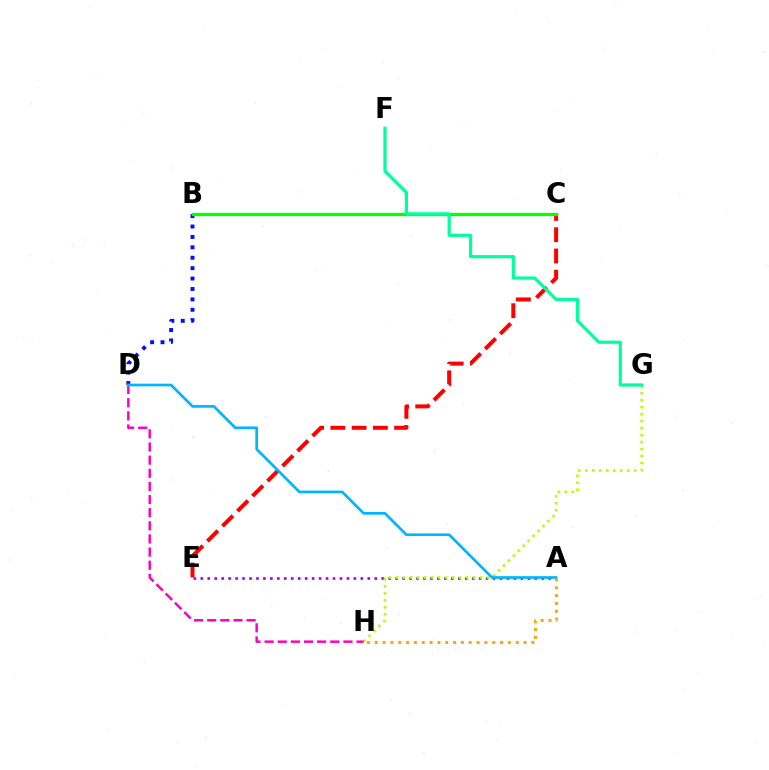{('A', 'E'): [{'color': '#9b00ff', 'line_style': 'dotted', 'thickness': 1.89}], ('B', 'D'): [{'color': '#0010ff', 'line_style': 'dotted', 'thickness': 2.83}], ('G', 'H'): [{'color': '#b3ff00', 'line_style': 'dotted', 'thickness': 1.9}], ('C', 'E'): [{'color': '#ff0000', 'line_style': 'dashed', 'thickness': 2.89}], ('D', 'H'): [{'color': '#ff00bd', 'line_style': 'dashed', 'thickness': 1.78}], ('A', 'D'): [{'color': '#00b5ff', 'line_style': 'solid', 'thickness': 1.93}], ('B', 'C'): [{'color': '#08ff00', 'line_style': 'solid', 'thickness': 2.37}], ('F', 'G'): [{'color': '#00ff9d', 'line_style': 'solid', 'thickness': 2.31}], ('A', 'H'): [{'color': '#ffa500', 'line_style': 'dotted', 'thickness': 2.13}]}